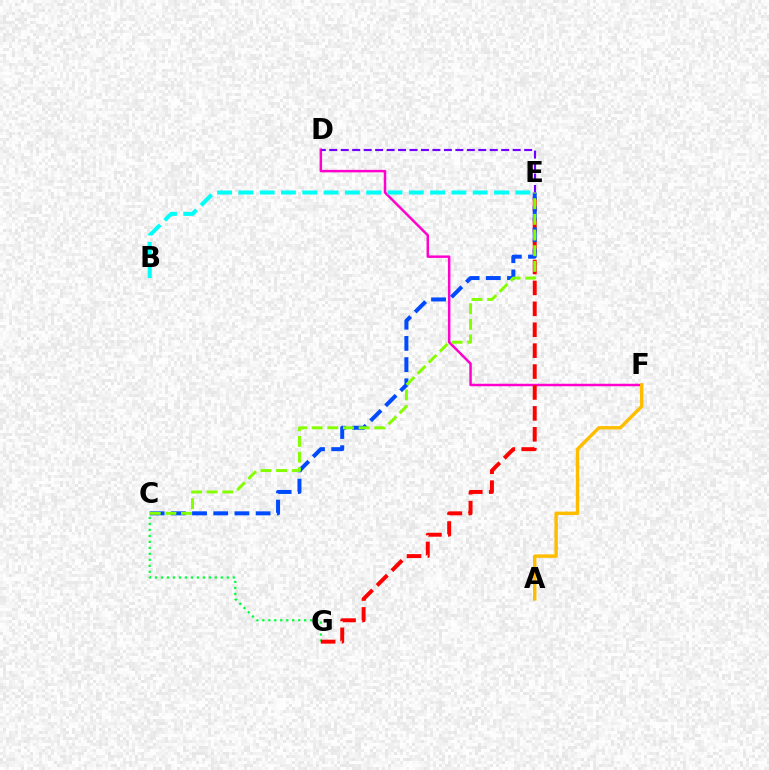{('D', 'F'): [{'color': '#ff00cf', 'line_style': 'solid', 'thickness': 1.79}], ('C', 'G'): [{'color': '#00ff39', 'line_style': 'dotted', 'thickness': 1.63}], ('E', 'G'): [{'color': '#ff0000', 'line_style': 'dashed', 'thickness': 2.84}], ('B', 'E'): [{'color': '#00fff6', 'line_style': 'dashed', 'thickness': 2.89}], ('C', 'E'): [{'color': '#004bff', 'line_style': 'dashed', 'thickness': 2.88}, {'color': '#84ff00', 'line_style': 'dashed', 'thickness': 2.13}], ('D', 'E'): [{'color': '#7200ff', 'line_style': 'dashed', 'thickness': 1.56}], ('A', 'F'): [{'color': '#ffbd00', 'line_style': 'solid', 'thickness': 2.46}]}